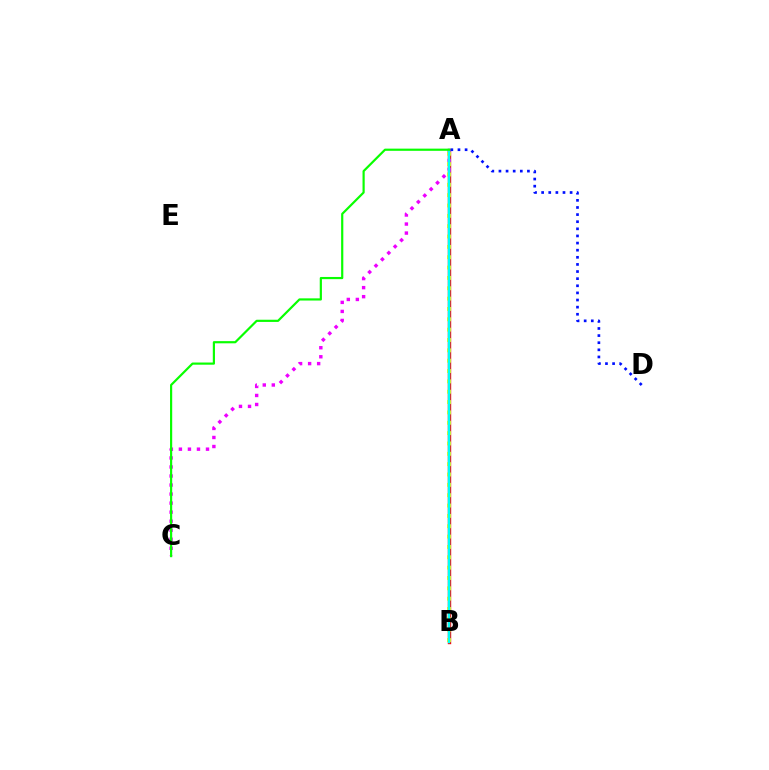{('A', 'B'): [{'color': '#ff0000', 'line_style': 'solid', 'thickness': 2.43}, {'color': '#fcf500', 'line_style': 'dotted', 'thickness': 2.81}, {'color': '#00fff6', 'line_style': 'solid', 'thickness': 1.76}], ('A', 'C'): [{'color': '#ee00ff', 'line_style': 'dotted', 'thickness': 2.45}, {'color': '#08ff00', 'line_style': 'solid', 'thickness': 1.57}], ('A', 'D'): [{'color': '#0010ff', 'line_style': 'dotted', 'thickness': 1.93}]}